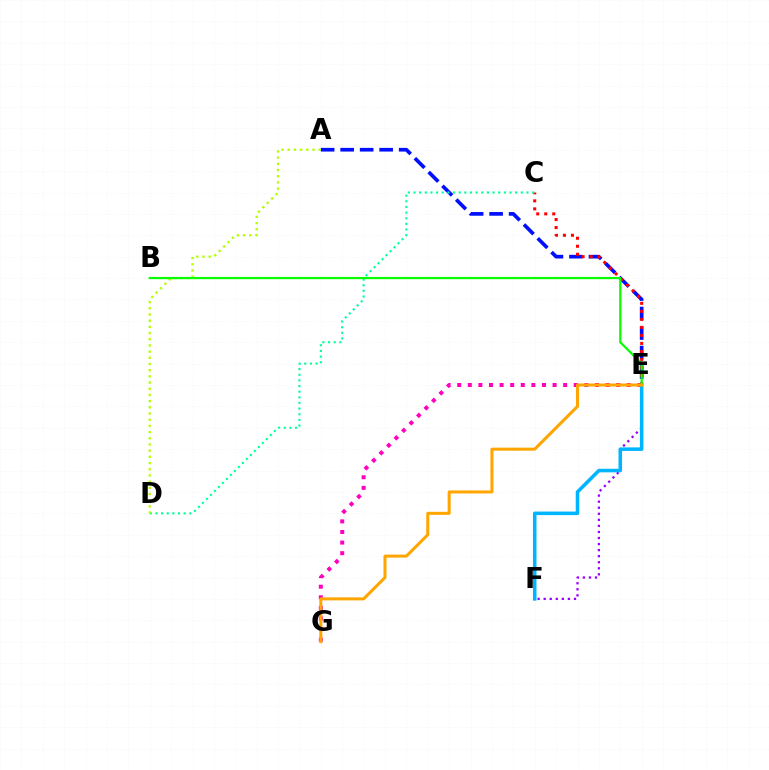{('A', 'E'): [{'color': '#0010ff', 'line_style': 'dashed', 'thickness': 2.65}], ('E', 'G'): [{'color': '#ff00bd', 'line_style': 'dotted', 'thickness': 2.88}, {'color': '#ffa500', 'line_style': 'solid', 'thickness': 2.18}], ('C', 'E'): [{'color': '#ff0000', 'line_style': 'dotted', 'thickness': 2.18}], ('C', 'D'): [{'color': '#00ff9d', 'line_style': 'dotted', 'thickness': 1.53}], ('E', 'F'): [{'color': '#9b00ff', 'line_style': 'dotted', 'thickness': 1.65}, {'color': '#00b5ff', 'line_style': 'solid', 'thickness': 2.55}], ('A', 'D'): [{'color': '#b3ff00', 'line_style': 'dotted', 'thickness': 1.68}], ('B', 'E'): [{'color': '#08ff00', 'line_style': 'solid', 'thickness': 1.6}]}